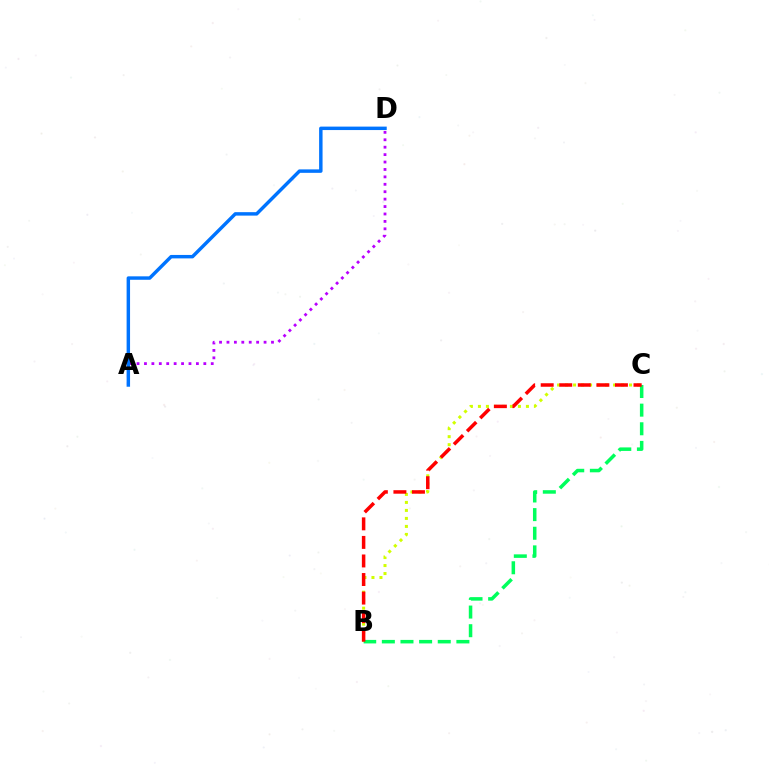{('B', 'C'): [{'color': '#d1ff00', 'line_style': 'dotted', 'thickness': 2.17}, {'color': '#00ff5c', 'line_style': 'dashed', 'thickness': 2.53}, {'color': '#ff0000', 'line_style': 'dashed', 'thickness': 2.52}], ('A', 'D'): [{'color': '#b900ff', 'line_style': 'dotted', 'thickness': 2.02}, {'color': '#0074ff', 'line_style': 'solid', 'thickness': 2.48}]}